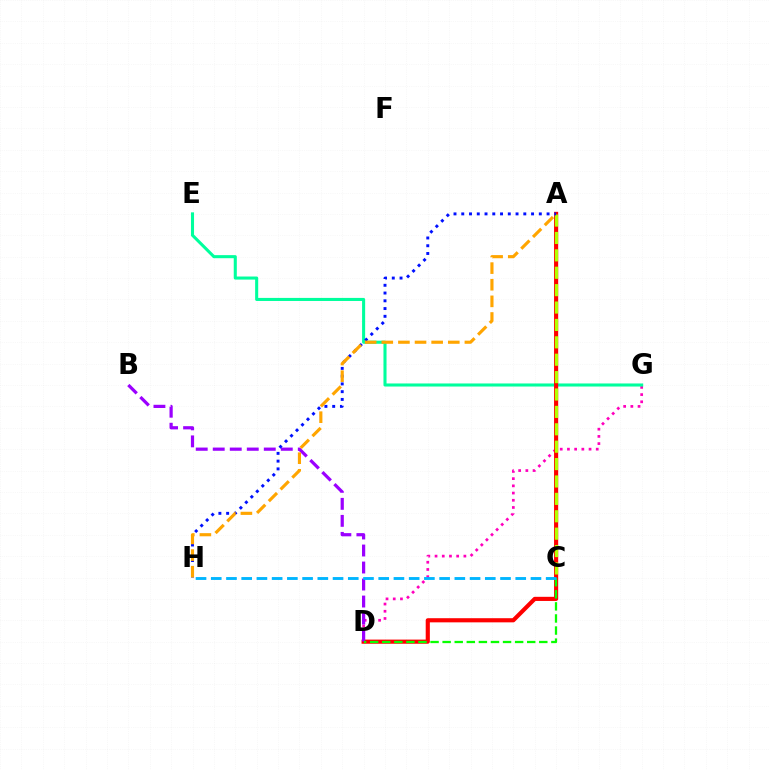{('D', 'G'): [{'color': '#ff00bd', 'line_style': 'dotted', 'thickness': 1.96}], ('E', 'G'): [{'color': '#00ff9d', 'line_style': 'solid', 'thickness': 2.21}], ('A', 'D'): [{'color': '#ff0000', 'line_style': 'solid', 'thickness': 2.98}], ('A', 'C'): [{'color': '#b3ff00', 'line_style': 'dashed', 'thickness': 2.36}], ('B', 'D'): [{'color': '#9b00ff', 'line_style': 'dashed', 'thickness': 2.31}], ('A', 'H'): [{'color': '#0010ff', 'line_style': 'dotted', 'thickness': 2.11}, {'color': '#ffa500', 'line_style': 'dashed', 'thickness': 2.26}], ('C', 'D'): [{'color': '#08ff00', 'line_style': 'dashed', 'thickness': 1.64}], ('C', 'H'): [{'color': '#00b5ff', 'line_style': 'dashed', 'thickness': 2.07}]}